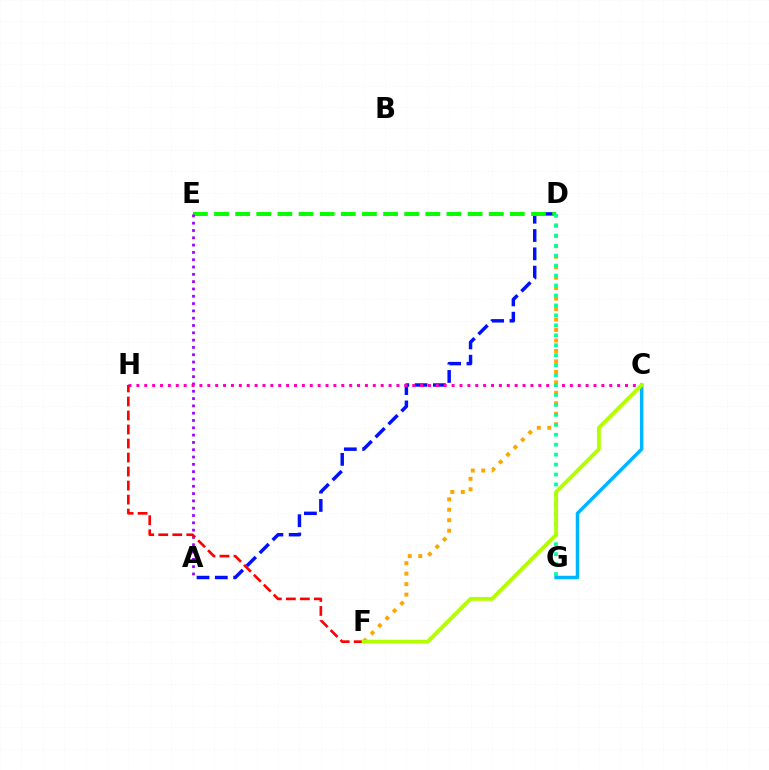{('A', 'D'): [{'color': '#0010ff', 'line_style': 'dashed', 'thickness': 2.49}], ('D', 'E'): [{'color': '#08ff00', 'line_style': 'dashed', 'thickness': 2.87}], ('A', 'E'): [{'color': '#9b00ff', 'line_style': 'dotted', 'thickness': 1.99}], ('C', 'H'): [{'color': '#ff00bd', 'line_style': 'dotted', 'thickness': 2.14}], ('D', 'F'): [{'color': '#ffa500', 'line_style': 'dotted', 'thickness': 2.84}], ('F', 'H'): [{'color': '#ff0000', 'line_style': 'dashed', 'thickness': 1.9}], ('D', 'G'): [{'color': '#00ff9d', 'line_style': 'dotted', 'thickness': 2.7}], ('C', 'G'): [{'color': '#00b5ff', 'line_style': 'solid', 'thickness': 2.52}], ('C', 'F'): [{'color': '#b3ff00', 'line_style': 'solid', 'thickness': 2.79}]}